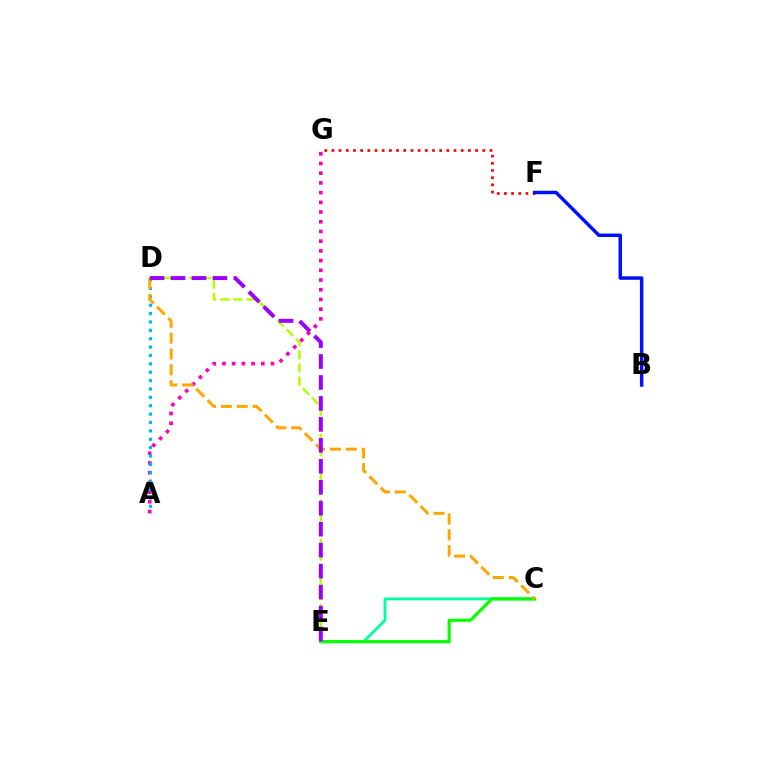{('C', 'E'): [{'color': '#00ff9d', 'line_style': 'solid', 'thickness': 2.04}, {'color': '#08ff00', 'line_style': 'solid', 'thickness': 2.29}], ('F', 'G'): [{'color': '#ff0000', 'line_style': 'dotted', 'thickness': 1.95}], ('A', 'G'): [{'color': '#ff00bd', 'line_style': 'dotted', 'thickness': 2.64}], ('B', 'F'): [{'color': '#0010ff', 'line_style': 'solid', 'thickness': 2.5}], ('D', 'E'): [{'color': '#b3ff00', 'line_style': 'dashed', 'thickness': 1.78}, {'color': '#9b00ff', 'line_style': 'dashed', 'thickness': 2.85}], ('A', 'D'): [{'color': '#00b5ff', 'line_style': 'dotted', 'thickness': 2.28}], ('C', 'D'): [{'color': '#ffa500', 'line_style': 'dashed', 'thickness': 2.15}]}